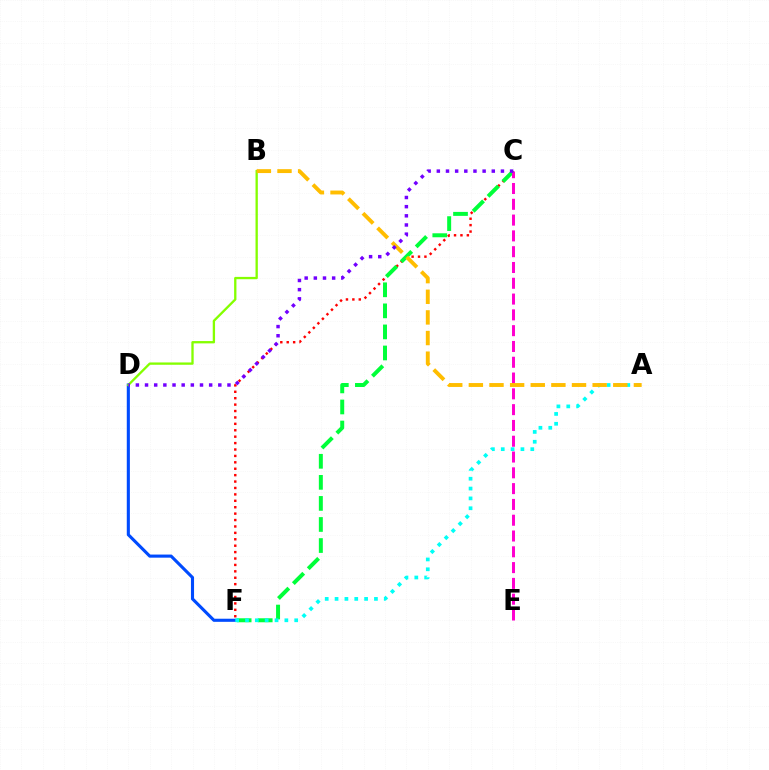{('D', 'F'): [{'color': '#004bff', 'line_style': 'solid', 'thickness': 2.23}], ('C', 'F'): [{'color': '#ff0000', 'line_style': 'dotted', 'thickness': 1.74}, {'color': '#00ff39', 'line_style': 'dashed', 'thickness': 2.86}], ('A', 'F'): [{'color': '#00fff6', 'line_style': 'dotted', 'thickness': 2.67}], ('B', 'D'): [{'color': '#84ff00', 'line_style': 'solid', 'thickness': 1.67}], ('C', 'E'): [{'color': '#ff00cf', 'line_style': 'dashed', 'thickness': 2.15}], ('A', 'B'): [{'color': '#ffbd00', 'line_style': 'dashed', 'thickness': 2.8}], ('C', 'D'): [{'color': '#7200ff', 'line_style': 'dotted', 'thickness': 2.49}]}